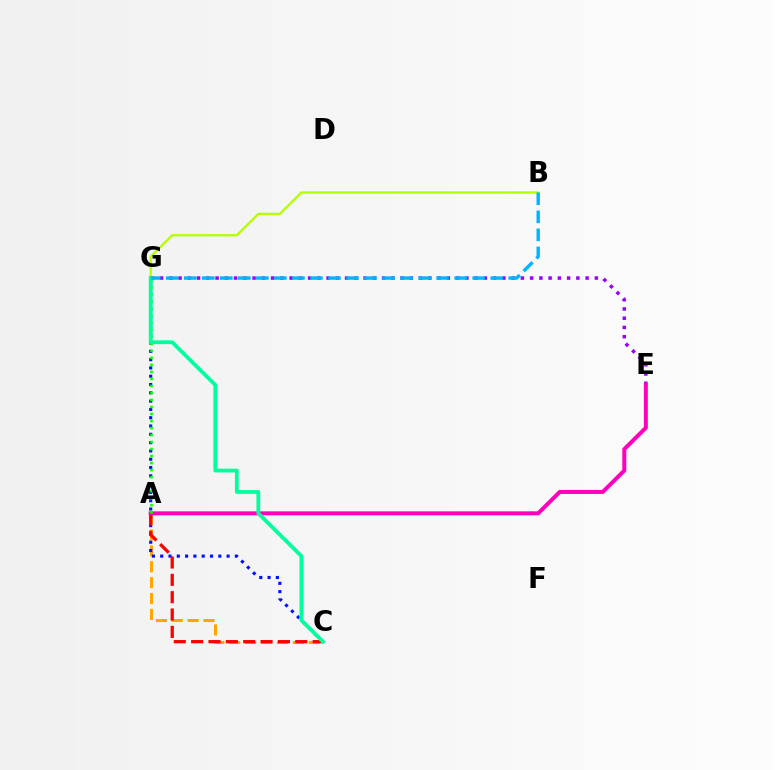{('A', 'C'): [{'color': '#ffa500', 'line_style': 'dashed', 'thickness': 2.16}, {'color': '#ff0000', 'line_style': 'dashed', 'thickness': 2.36}], ('C', 'G'): [{'color': '#0010ff', 'line_style': 'dotted', 'thickness': 2.26}, {'color': '#00ff9d', 'line_style': 'solid', 'thickness': 2.74}], ('E', 'G'): [{'color': '#9b00ff', 'line_style': 'dotted', 'thickness': 2.51}], ('A', 'E'): [{'color': '#ff00bd', 'line_style': 'solid', 'thickness': 2.87}], ('B', 'G'): [{'color': '#b3ff00', 'line_style': 'solid', 'thickness': 1.66}, {'color': '#00b5ff', 'line_style': 'dashed', 'thickness': 2.45}], ('A', 'G'): [{'color': '#08ff00', 'line_style': 'dotted', 'thickness': 1.91}]}